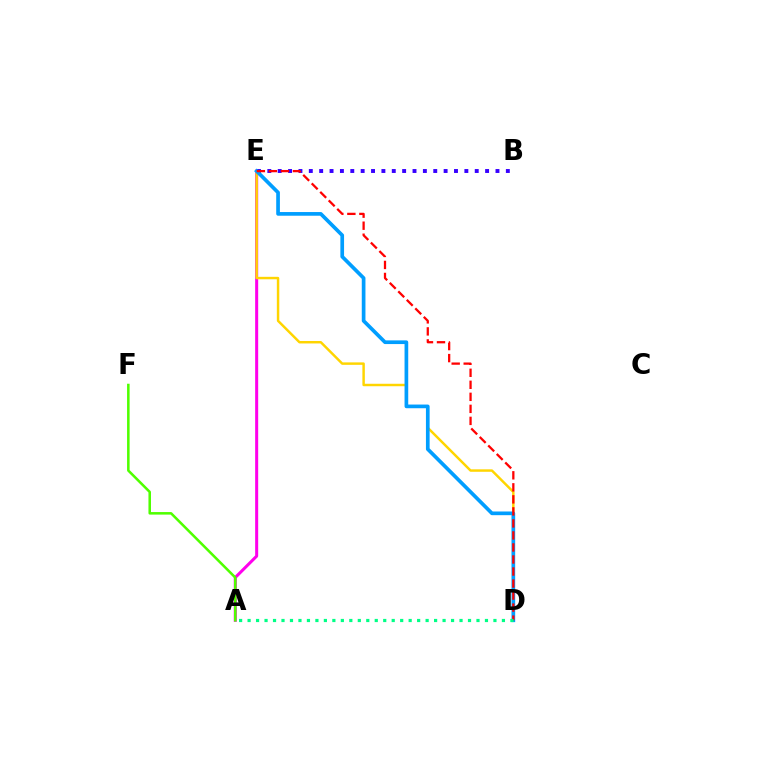{('A', 'E'): [{'color': '#ff00ed', 'line_style': 'solid', 'thickness': 2.18}], ('D', 'E'): [{'color': '#ffd500', 'line_style': 'solid', 'thickness': 1.77}, {'color': '#009eff', 'line_style': 'solid', 'thickness': 2.65}, {'color': '#ff0000', 'line_style': 'dashed', 'thickness': 1.63}], ('A', 'F'): [{'color': '#4fff00', 'line_style': 'solid', 'thickness': 1.83}], ('B', 'E'): [{'color': '#3700ff', 'line_style': 'dotted', 'thickness': 2.82}], ('A', 'D'): [{'color': '#00ff86', 'line_style': 'dotted', 'thickness': 2.3}]}